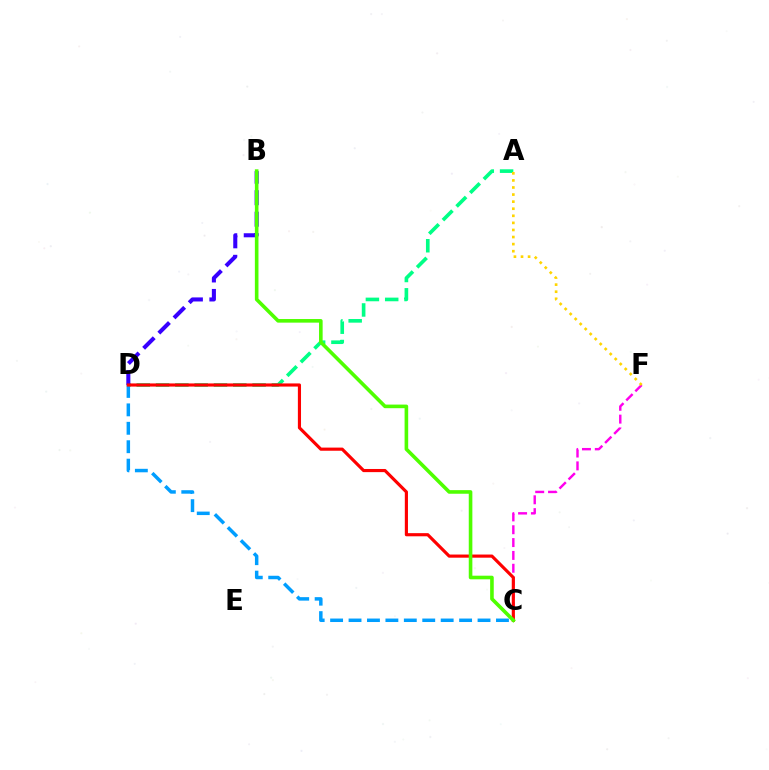{('C', 'F'): [{'color': '#ff00ed', 'line_style': 'dashed', 'thickness': 1.74}], ('A', 'D'): [{'color': '#00ff86', 'line_style': 'dashed', 'thickness': 2.62}], ('B', 'D'): [{'color': '#3700ff', 'line_style': 'dashed', 'thickness': 2.92}], ('C', 'D'): [{'color': '#009eff', 'line_style': 'dashed', 'thickness': 2.5}, {'color': '#ff0000', 'line_style': 'solid', 'thickness': 2.27}], ('A', 'F'): [{'color': '#ffd500', 'line_style': 'dotted', 'thickness': 1.92}], ('B', 'C'): [{'color': '#4fff00', 'line_style': 'solid', 'thickness': 2.6}]}